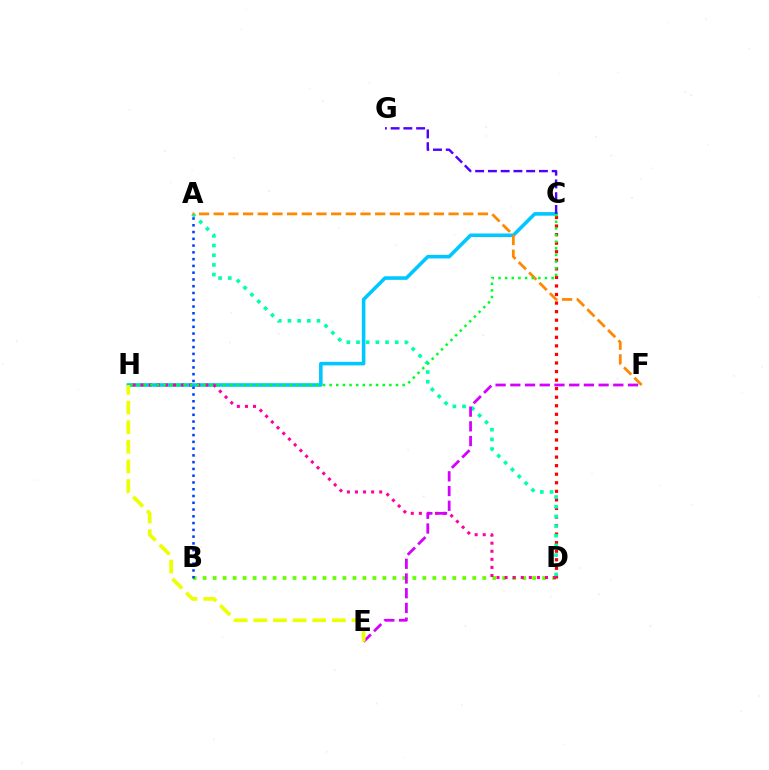{('C', 'D'): [{'color': '#ff0000', 'line_style': 'dotted', 'thickness': 2.32}], ('A', 'D'): [{'color': '#00ffaf', 'line_style': 'dotted', 'thickness': 2.63}], ('C', 'H'): [{'color': '#00c7ff', 'line_style': 'solid', 'thickness': 2.57}, {'color': '#00ff27', 'line_style': 'dotted', 'thickness': 1.8}], ('B', 'D'): [{'color': '#66ff00', 'line_style': 'dotted', 'thickness': 2.71}], ('D', 'H'): [{'color': '#ff00a0', 'line_style': 'dotted', 'thickness': 2.2}], ('C', 'G'): [{'color': '#4f00ff', 'line_style': 'dashed', 'thickness': 1.73}], ('A', 'F'): [{'color': '#ff8800', 'line_style': 'dashed', 'thickness': 1.99}], ('A', 'B'): [{'color': '#003fff', 'line_style': 'dotted', 'thickness': 1.84}], ('E', 'F'): [{'color': '#d600ff', 'line_style': 'dashed', 'thickness': 2.0}], ('E', 'H'): [{'color': '#eeff00', 'line_style': 'dashed', 'thickness': 2.67}]}